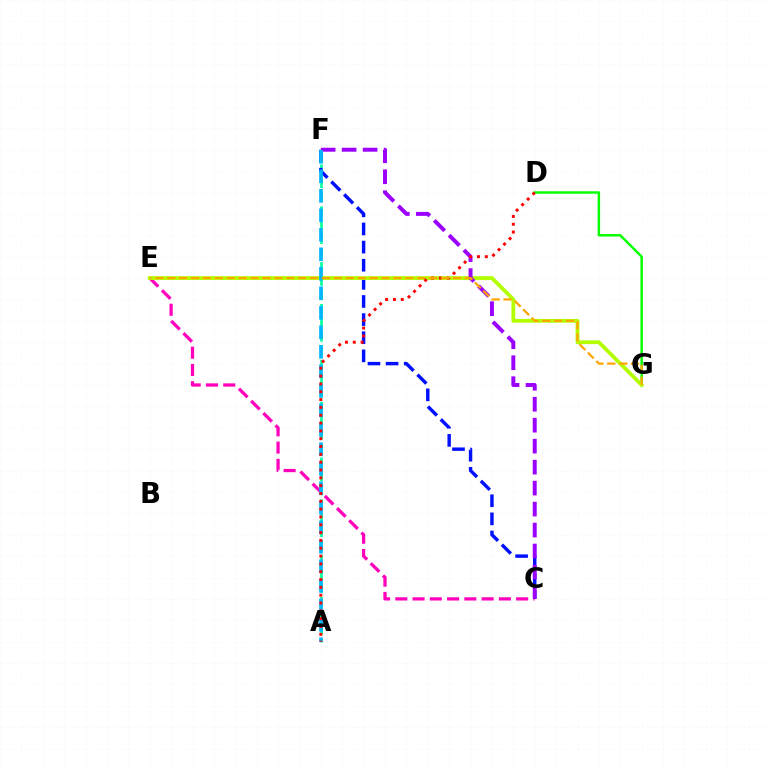{('D', 'G'): [{'color': '#08ff00', 'line_style': 'solid', 'thickness': 1.78}], ('C', 'E'): [{'color': '#ff00bd', 'line_style': 'dashed', 'thickness': 2.35}], ('A', 'F'): [{'color': '#00ff9d', 'line_style': 'dashed', 'thickness': 1.9}, {'color': '#00b5ff', 'line_style': 'dashed', 'thickness': 2.65}], ('C', 'F'): [{'color': '#0010ff', 'line_style': 'dashed', 'thickness': 2.46}, {'color': '#9b00ff', 'line_style': 'dashed', 'thickness': 2.85}], ('E', 'G'): [{'color': '#b3ff00', 'line_style': 'solid', 'thickness': 2.74}, {'color': '#ffa500', 'line_style': 'dashed', 'thickness': 1.62}], ('A', 'D'): [{'color': '#ff0000', 'line_style': 'dotted', 'thickness': 2.13}]}